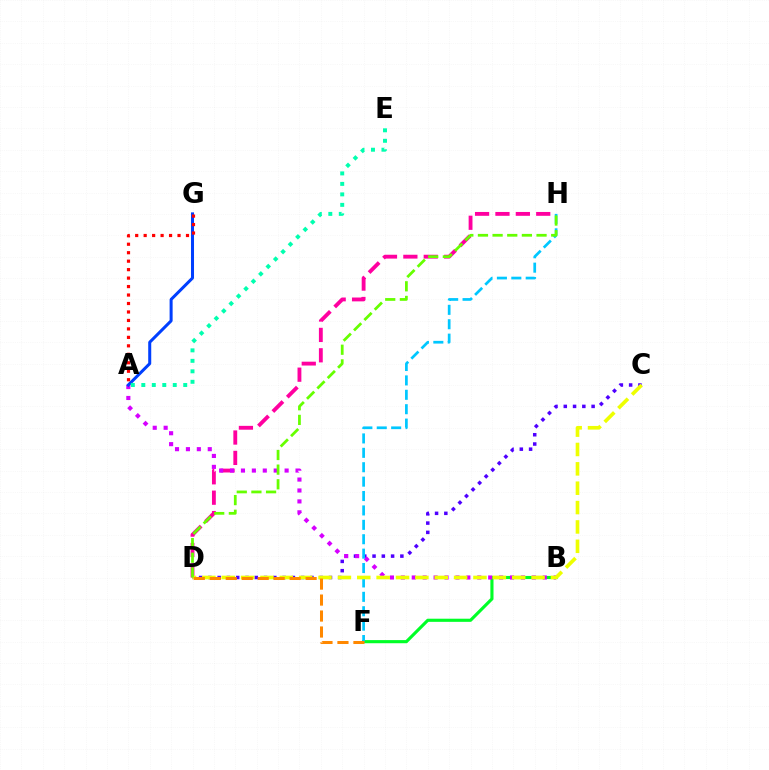{('B', 'F'): [{'color': '#00ff27', 'line_style': 'solid', 'thickness': 2.25}], ('C', 'D'): [{'color': '#4f00ff', 'line_style': 'dotted', 'thickness': 2.52}, {'color': '#eeff00', 'line_style': 'dashed', 'thickness': 2.63}], ('D', 'H'): [{'color': '#ff00a0', 'line_style': 'dashed', 'thickness': 2.77}, {'color': '#66ff00', 'line_style': 'dashed', 'thickness': 1.99}], ('A', 'B'): [{'color': '#d600ff', 'line_style': 'dotted', 'thickness': 2.97}], ('F', 'H'): [{'color': '#00c7ff', 'line_style': 'dashed', 'thickness': 1.96}], ('D', 'F'): [{'color': '#ff8800', 'line_style': 'dashed', 'thickness': 2.17}], ('A', 'G'): [{'color': '#003fff', 'line_style': 'solid', 'thickness': 2.18}, {'color': '#ff0000', 'line_style': 'dotted', 'thickness': 2.3}], ('A', 'E'): [{'color': '#00ffaf', 'line_style': 'dotted', 'thickness': 2.85}]}